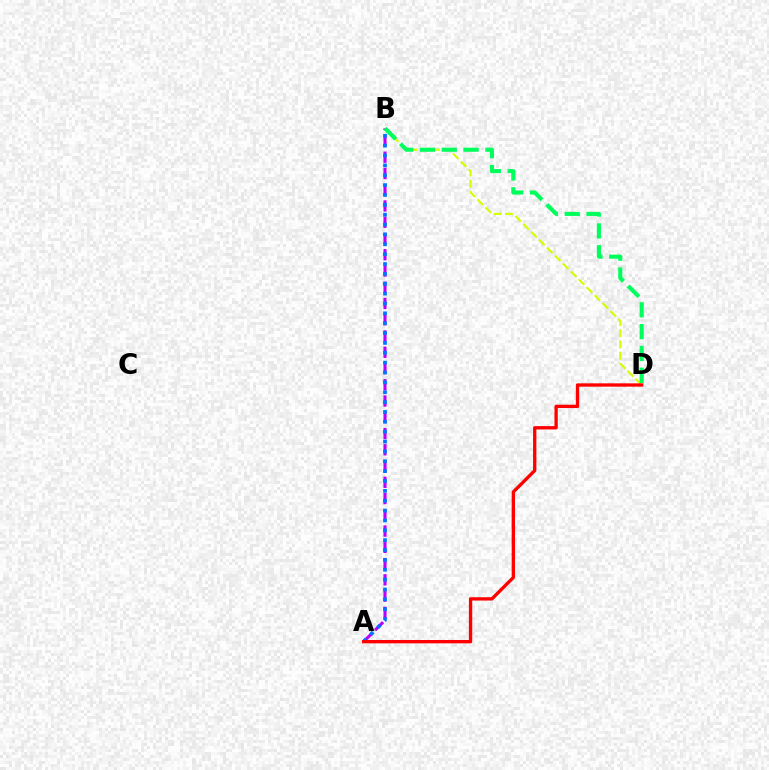{('B', 'D'): [{'color': '#d1ff00', 'line_style': 'dashed', 'thickness': 1.52}, {'color': '#00ff5c', 'line_style': 'dashed', 'thickness': 2.97}], ('A', 'B'): [{'color': '#b900ff', 'line_style': 'dashed', 'thickness': 2.21}, {'color': '#0074ff', 'line_style': 'dotted', 'thickness': 2.68}], ('A', 'D'): [{'color': '#ff0000', 'line_style': 'solid', 'thickness': 2.4}]}